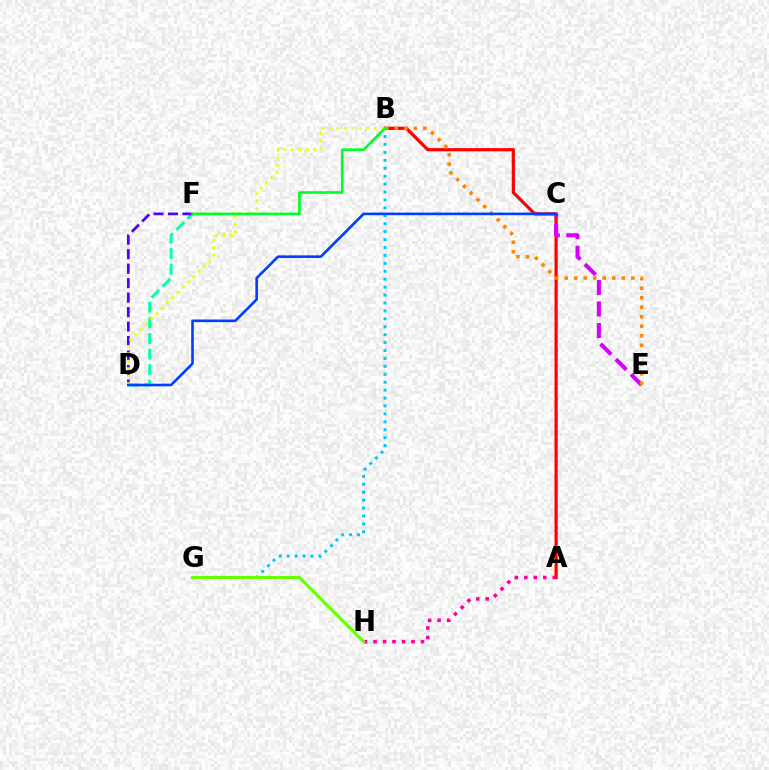{('D', 'F'): [{'color': '#00ffaf', 'line_style': 'dashed', 'thickness': 2.12}, {'color': '#4f00ff', 'line_style': 'dashed', 'thickness': 1.97}], ('A', 'B'): [{'color': '#ff0000', 'line_style': 'solid', 'thickness': 2.31}], ('C', 'E'): [{'color': '#d600ff', 'line_style': 'dashed', 'thickness': 2.93}], ('B', 'G'): [{'color': '#00c7ff', 'line_style': 'dotted', 'thickness': 2.15}], ('B', 'E'): [{'color': '#ff8800', 'line_style': 'dotted', 'thickness': 2.59}], ('B', 'D'): [{'color': '#eeff00', 'line_style': 'dotted', 'thickness': 2.02}], ('A', 'H'): [{'color': '#ff00a0', 'line_style': 'dotted', 'thickness': 2.58}], ('G', 'H'): [{'color': '#66ff00', 'line_style': 'solid', 'thickness': 2.2}], ('B', 'F'): [{'color': '#00ff27', 'line_style': 'solid', 'thickness': 1.9}], ('C', 'D'): [{'color': '#003fff', 'line_style': 'solid', 'thickness': 1.89}]}